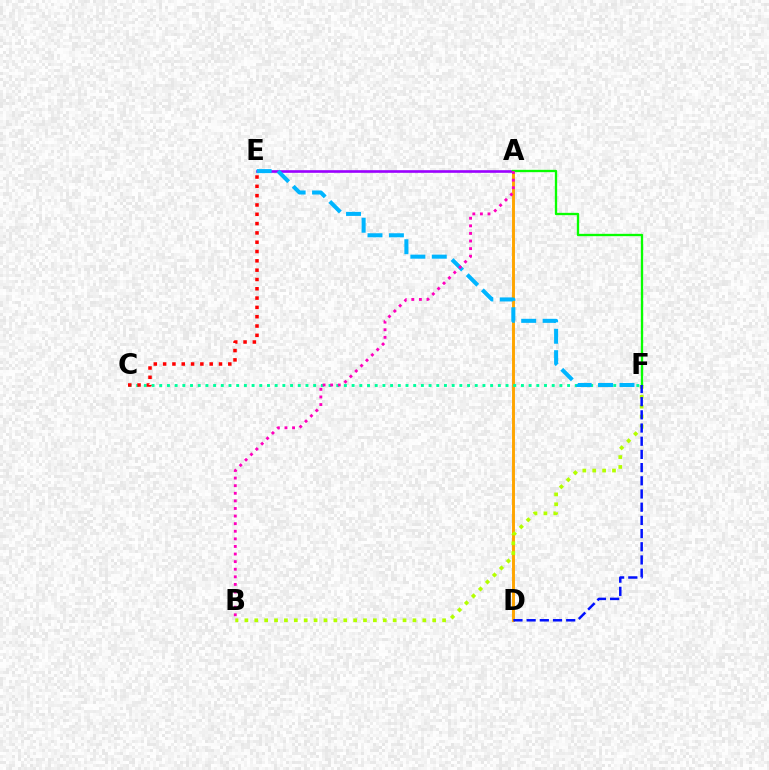{('A', 'D'): [{'color': '#ffa500', 'line_style': 'solid', 'thickness': 2.11}], ('B', 'F'): [{'color': '#b3ff00', 'line_style': 'dotted', 'thickness': 2.69}], ('A', 'E'): [{'color': '#9b00ff', 'line_style': 'solid', 'thickness': 1.9}], ('C', 'F'): [{'color': '#00ff9d', 'line_style': 'dotted', 'thickness': 2.09}], ('E', 'F'): [{'color': '#00b5ff', 'line_style': 'dashed', 'thickness': 2.91}], ('A', 'F'): [{'color': '#08ff00', 'line_style': 'solid', 'thickness': 1.68}], ('C', 'E'): [{'color': '#ff0000', 'line_style': 'dotted', 'thickness': 2.53}], ('D', 'F'): [{'color': '#0010ff', 'line_style': 'dashed', 'thickness': 1.79}], ('A', 'B'): [{'color': '#ff00bd', 'line_style': 'dotted', 'thickness': 2.06}]}